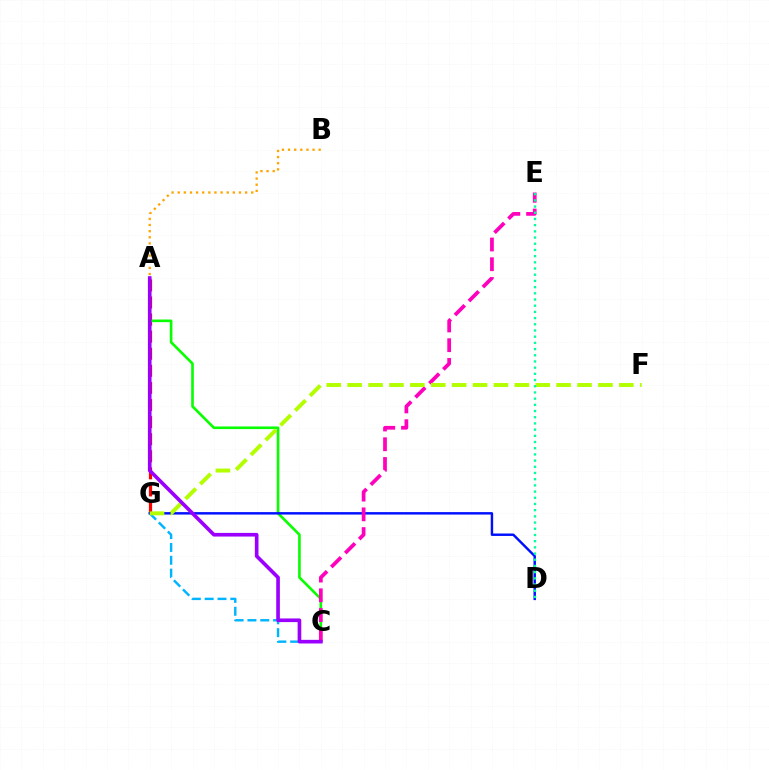{('A', 'G'): [{'color': '#ff0000', 'line_style': 'dashed', 'thickness': 2.32}], ('A', 'C'): [{'color': '#08ff00', 'line_style': 'solid', 'thickness': 1.89}, {'color': '#9b00ff', 'line_style': 'solid', 'thickness': 2.63}], ('C', 'G'): [{'color': '#00b5ff', 'line_style': 'dashed', 'thickness': 1.74}], ('D', 'G'): [{'color': '#0010ff', 'line_style': 'solid', 'thickness': 1.76}], ('C', 'E'): [{'color': '#ff00bd', 'line_style': 'dashed', 'thickness': 2.68}], ('A', 'B'): [{'color': '#ffa500', 'line_style': 'dotted', 'thickness': 1.66}], ('F', 'G'): [{'color': '#b3ff00', 'line_style': 'dashed', 'thickness': 2.84}], ('D', 'E'): [{'color': '#00ff9d', 'line_style': 'dotted', 'thickness': 1.68}]}